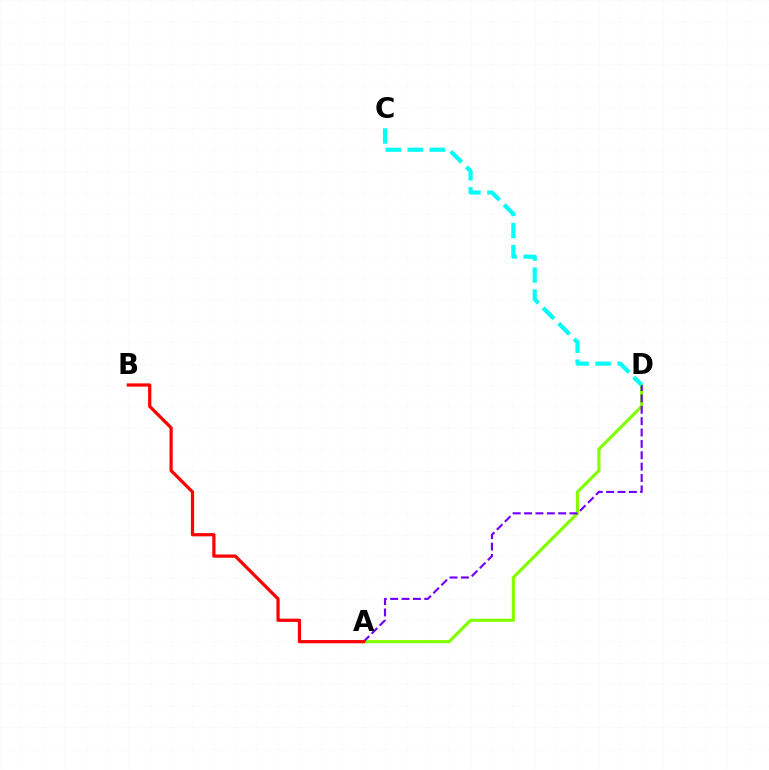{('A', 'D'): [{'color': '#84ff00', 'line_style': 'solid', 'thickness': 2.28}, {'color': '#7200ff', 'line_style': 'dashed', 'thickness': 1.54}], ('A', 'B'): [{'color': '#ff0000', 'line_style': 'solid', 'thickness': 2.32}], ('C', 'D'): [{'color': '#00fff6', 'line_style': 'dashed', 'thickness': 2.99}]}